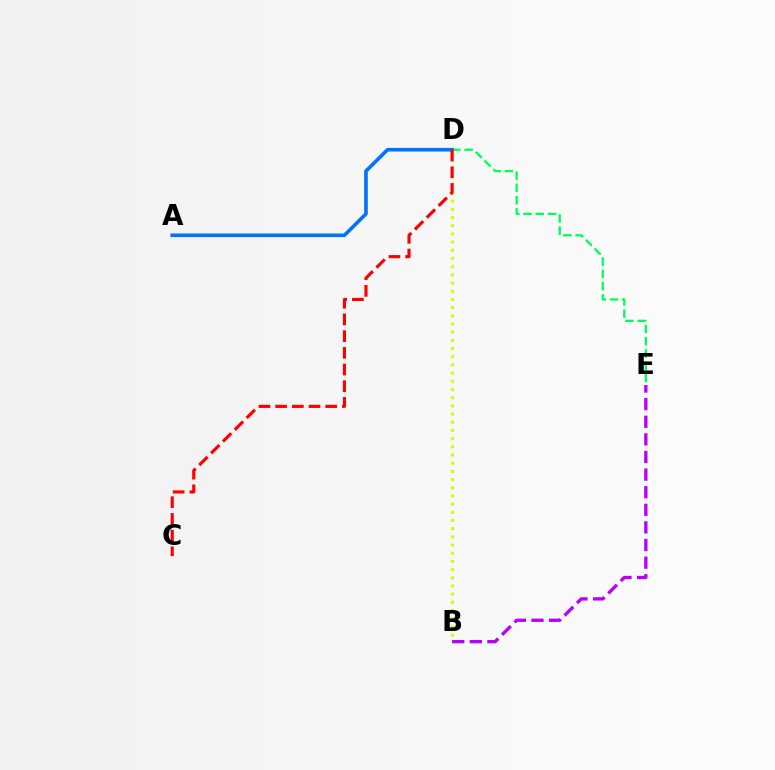{('D', 'E'): [{'color': '#00ff5c', 'line_style': 'dashed', 'thickness': 1.67}], ('A', 'D'): [{'color': '#0074ff', 'line_style': 'solid', 'thickness': 2.61}], ('B', 'D'): [{'color': '#d1ff00', 'line_style': 'dotted', 'thickness': 2.22}], ('B', 'E'): [{'color': '#b900ff', 'line_style': 'dashed', 'thickness': 2.39}], ('C', 'D'): [{'color': '#ff0000', 'line_style': 'dashed', 'thickness': 2.27}]}